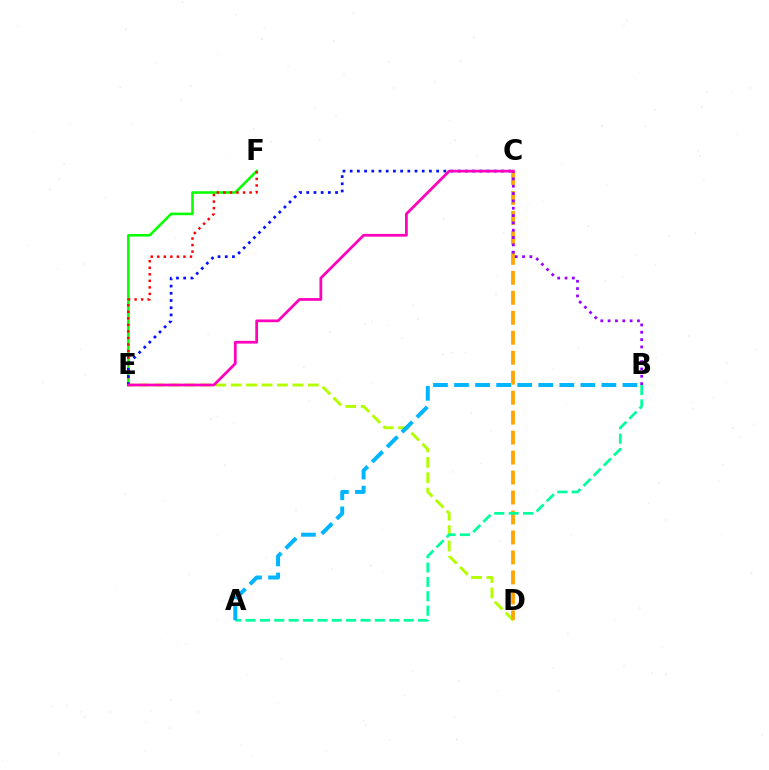{('D', 'E'): [{'color': '#b3ff00', 'line_style': 'dashed', 'thickness': 2.1}], ('C', 'D'): [{'color': '#ffa500', 'line_style': 'dashed', 'thickness': 2.71}], ('B', 'C'): [{'color': '#9b00ff', 'line_style': 'dotted', 'thickness': 1.99}], ('E', 'F'): [{'color': '#08ff00', 'line_style': 'solid', 'thickness': 1.85}, {'color': '#ff0000', 'line_style': 'dotted', 'thickness': 1.78}], ('A', 'B'): [{'color': '#00ff9d', 'line_style': 'dashed', 'thickness': 1.95}, {'color': '#00b5ff', 'line_style': 'dashed', 'thickness': 2.86}], ('C', 'E'): [{'color': '#0010ff', 'line_style': 'dotted', 'thickness': 1.96}, {'color': '#ff00bd', 'line_style': 'solid', 'thickness': 1.97}]}